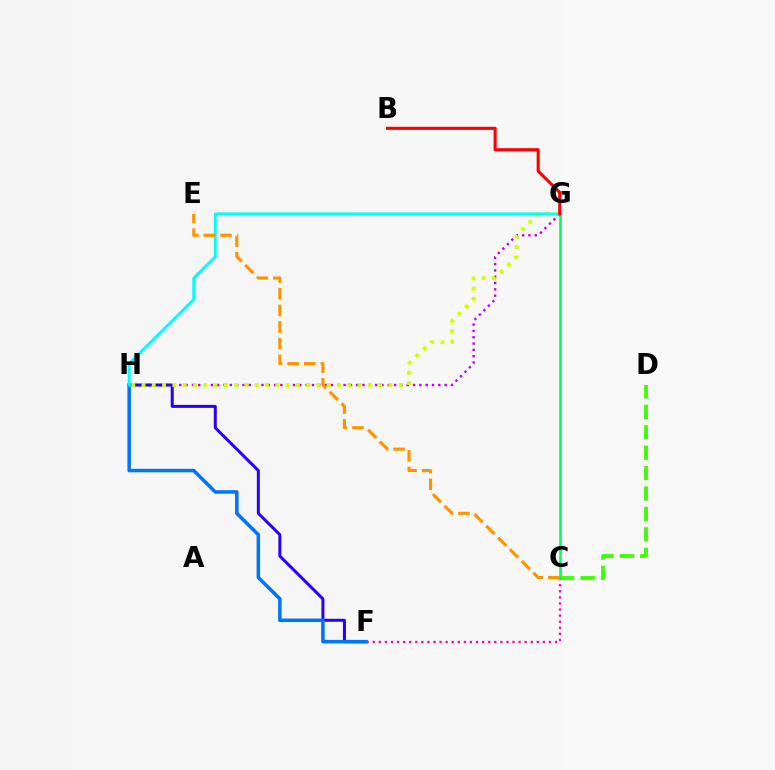{('C', 'D'): [{'color': '#3dff00', 'line_style': 'dashed', 'thickness': 2.77}], ('G', 'H'): [{'color': '#b900ff', 'line_style': 'dotted', 'thickness': 1.72}, {'color': '#d1ff00', 'line_style': 'dotted', 'thickness': 2.8}, {'color': '#00fff6', 'line_style': 'solid', 'thickness': 2.08}], ('F', 'H'): [{'color': '#2500ff', 'line_style': 'solid', 'thickness': 2.15}, {'color': '#0074ff', 'line_style': 'solid', 'thickness': 2.54}], ('C', 'F'): [{'color': '#ff00ac', 'line_style': 'dotted', 'thickness': 1.65}], ('C', 'G'): [{'color': '#00ff5c', 'line_style': 'solid', 'thickness': 1.88}], ('C', 'E'): [{'color': '#ff9400', 'line_style': 'dashed', 'thickness': 2.26}], ('B', 'G'): [{'color': '#ff0000', 'line_style': 'solid', 'thickness': 2.22}]}